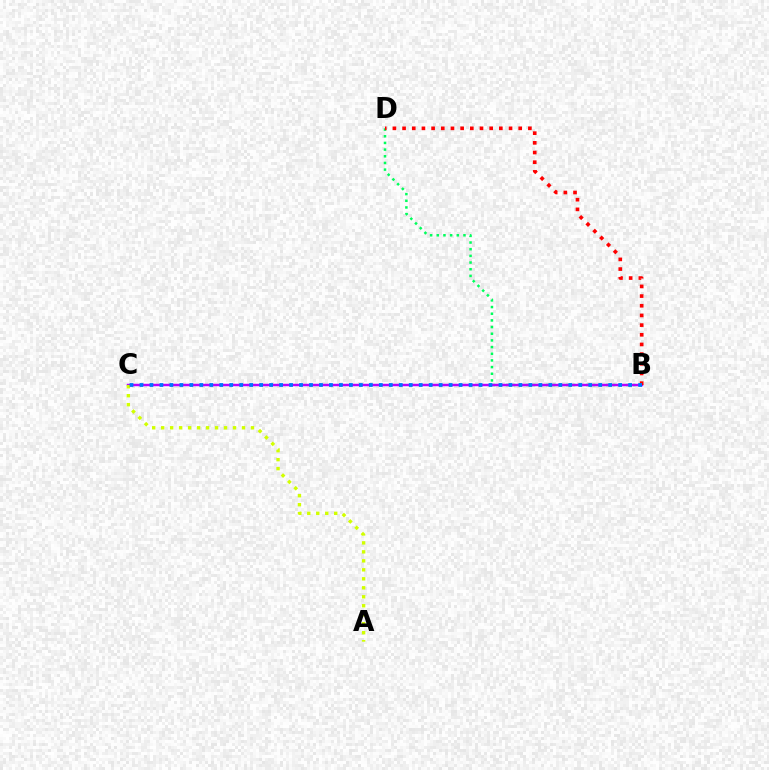{('B', 'D'): [{'color': '#00ff5c', 'line_style': 'dotted', 'thickness': 1.81}, {'color': '#ff0000', 'line_style': 'dotted', 'thickness': 2.63}], ('B', 'C'): [{'color': '#b900ff', 'line_style': 'solid', 'thickness': 1.77}, {'color': '#0074ff', 'line_style': 'dotted', 'thickness': 2.71}], ('A', 'C'): [{'color': '#d1ff00', 'line_style': 'dotted', 'thickness': 2.44}]}